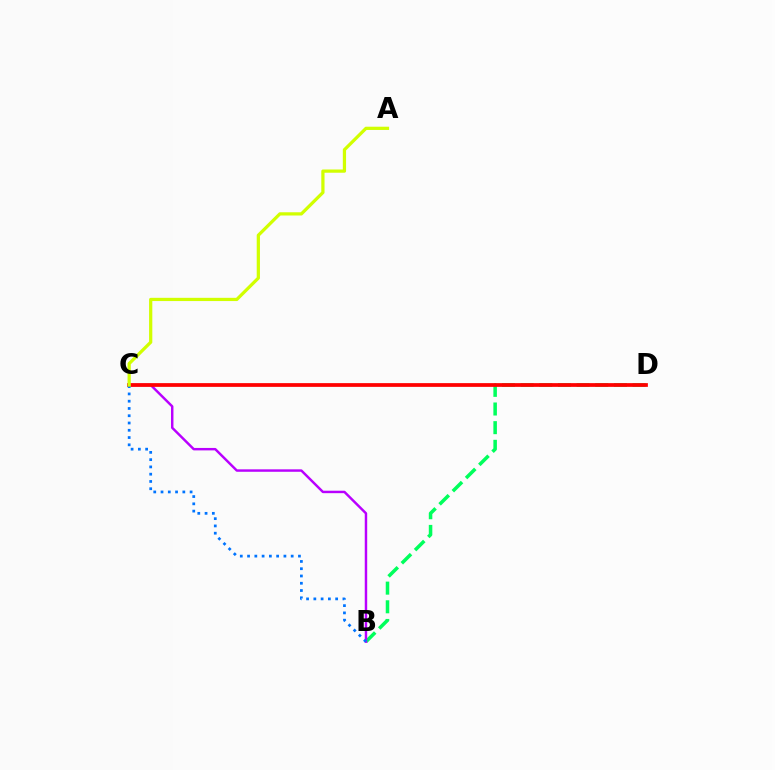{('B', 'D'): [{'color': '#00ff5c', 'line_style': 'dashed', 'thickness': 2.53}], ('B', 'C'): [{'color': '#b900ff', 'line_style': 'solid', 'thickness': 1.76}, {'color': '#0074ff', 'line_style': 'dotted', 'thickness': 1.98}], ('C', 'D'): [{'color': '#ff0000', 'line_style': 'solid', 'thickness': 2.7}], ('A', 'C'): [{'color': '#d1ff00', 'line_style': 'solid', 'thickness': 2.33}]}